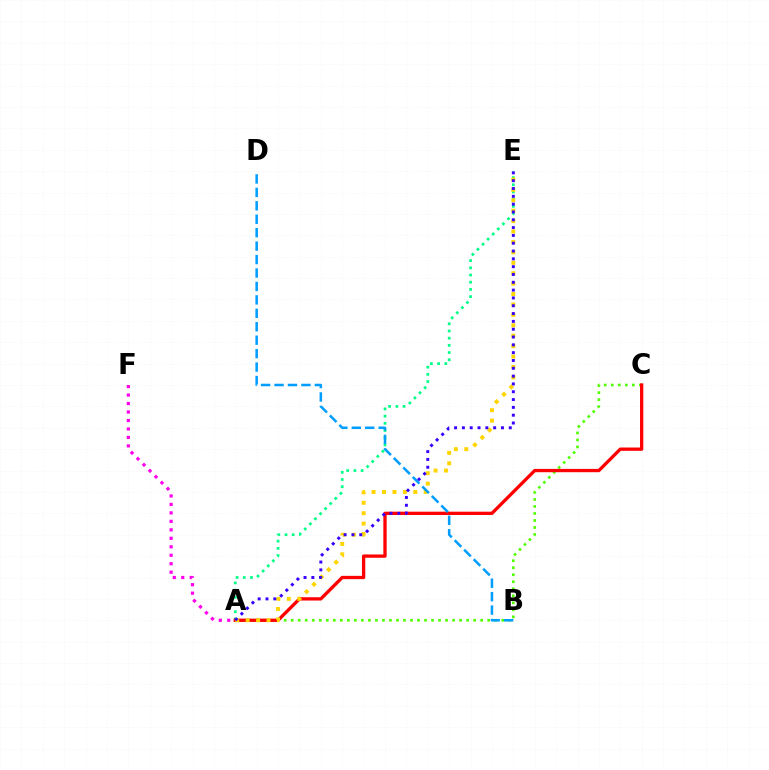{('A', 'E'): [{'color': '#00ff86', 'line_style': 'dotted', 'thickness': 1.96}, {'color': '#ffd500', 'line_style': 'dotted', 'thickness': 2.83}, {'color': '#3700ff', 'line_style': 'dotted', 'thickness': 2.12}], ('A', 'C'): [{'color': '#4fff00', 'line_style': 'dotted', 'thickness': 1.91}, {'color': '#ff0000', 'line_style': 'solid', 'thickness': 2.38}], ('B', 'D'): [{'color': '#009eff', 'line_style': 'dashed', 'thickness': 1.83}], ('A', 'F'): [{'color': '#ff00ed', 'line_style': 'dotted', 'thickness': 2.3}]}